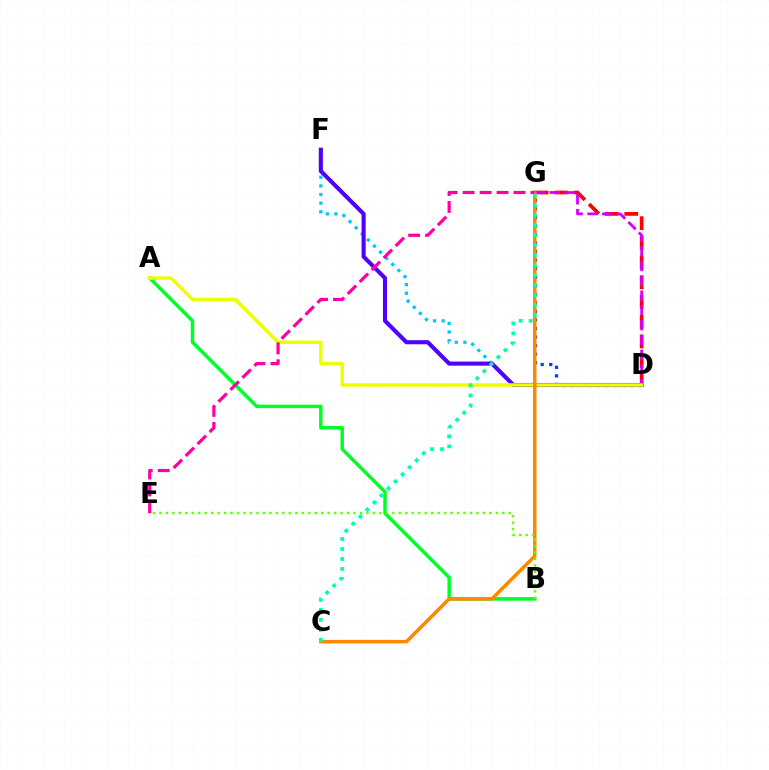{('D', 'G'): [{'color': '#ff0000', 'line_style': 'dashed', 'thickness': 2.68}, {'color': '#d600ff', 'line_style': 'dashed', 'thickness': 2.01}, {'color': '#003fff', 'line_style': 'dotted', 'thickness': 2.32}], ('D', 'F'): [{'color': '#00c7ff', 'line_style': 'dotted', 'thickness': 2.34}, {'color': '#4f00ff', 'line_style': 'solid', 'thickness': 2.95}], ('A', 'B'): [{'color': '#00ff27', 'line_style': 'solid', 'thickness': 2.5}], ('A', 'D'): [{'color': '#eeff00', 'line_style': 'solid', 'thickness': 2.5}], ('C', 'G'): [{'color': '#ff8800', 'line_style': 'solid', 'thickness': 2.54}, {'color': '#00ffaf', 'line_style': 'dotted', 'thickness': 2.71}], ('E', 'G'): [{'color': '#ff00a0', 'line_style': 'dashed', 'thickness': 2.3}], ('B', 'E'): [{'color': '#66ff00', 'line_style': 'dotted', 'thickness': 1.76}]}